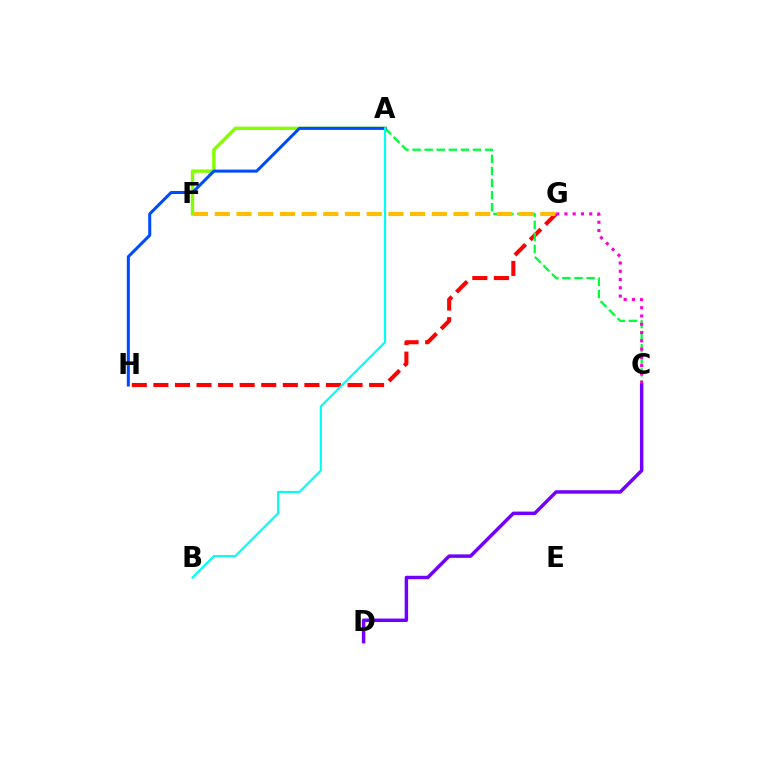{('A', 'F'): [{'color': '#84ff00', 'line_style': 'solid', 'thickness': 2.43}], ('G', 'H'): [{'color': '#ff0000', 'line_style': 'dashed', 'thickness': 2.93}], ('A', 'C'): [{'color': '#00ff39', 'line_style': 'dashed', 'thickness': 1.64}], ('A', 'H'): [{'color': '#004bff', 'line_style': 'solid', 'thickness': 2.18}], ('F', 'G'): [{'color': '#ffbd00', 'line_style': 'dashed', 'thickness': 2.95}], ('C', 'G'): [{'color': '#ff00cf', 'line_style': 'dotted', 'thickness': 2.25}], ('A', 'B'): [{'color': '#00fff6', 'line_style': 'solid', 'thickness': 1.55}], ('C', 'D'): [{'color': '#7200ff', 'line_style': 'solid', 'thickness': 2.5}]}